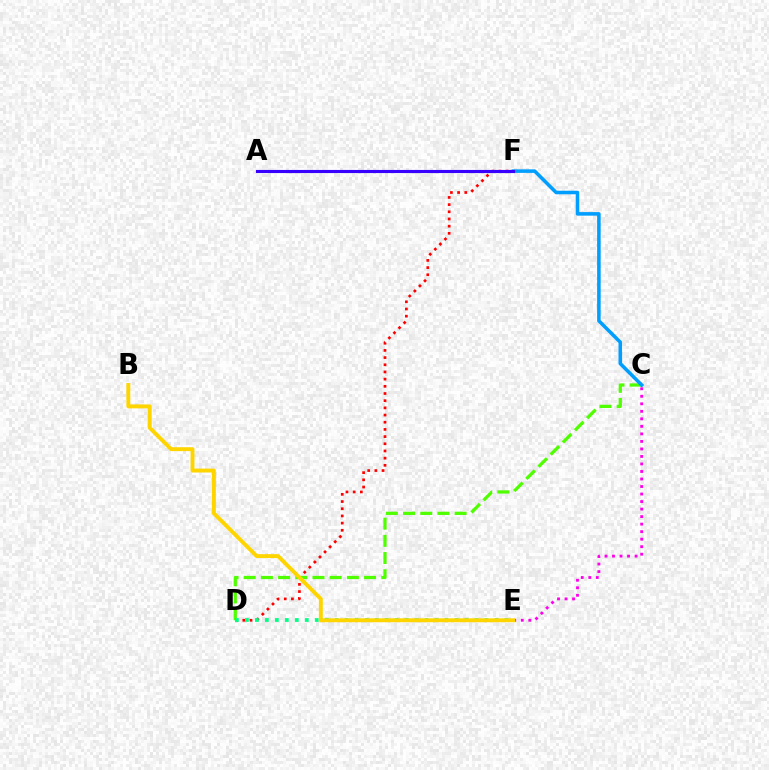{('C', 'D'): [{'color': '#4fff00', 'line_style': 'dashed', 'thickness': 2.34}], ('D', 'F'): [{'color': '#ff0000', 'line_style': 'dotted', 'thickness': 1.95}], ('C', 'E'): [{'color': '#ff00ed', 'line_style': 'dotted', 'thickness': 2.04}], ('D', 'E'): [{'color': '#00ff86', 'line_style': 'dotted', 'thickness': 2.71}], ('B', 'E'): [{'color': '#ffd500', 'line_style': 'solid', 'thickness': 2.82}], ('C', 'F'): [{'color': '#009eff', 'line_style': 'solid', 'thickness': 2.55}], ('A', 'F'): [{'color': '#3700ff', 'line_style': 'solid', 'thickness': 2.25}]}